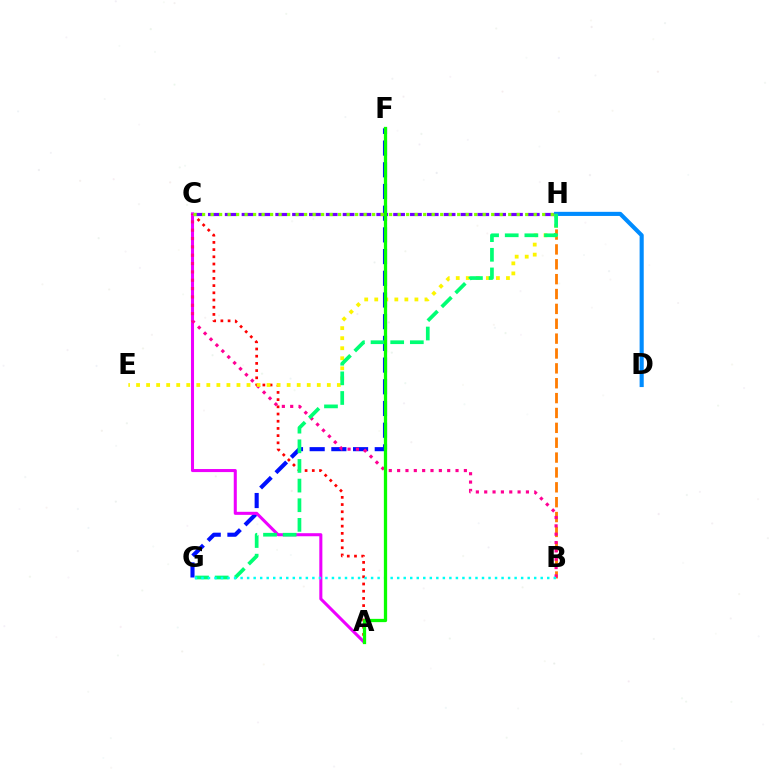{('B', 'H'): [{'color': '#ff7c00', 'line_style': 'dashed', 'thickness': 2.02}], ('A', 'C'): [{'color': '#ff0000', 'line_style': 'dotted', 'thickness': 1.96}, {'color': '#ee00ff', 'line_style': 'solid', 'thickness': 2.2}], ('F', 'G'): [{'color': '#0010ff', 'line_style': 'dashed', 'thickness': 2.95}], ('C', 'H'): [{'color': '#7200ff', 'line_style': 'dashed', 'thickness': 2.29}, {'color': '#84ff00', 'line_style': 'dotted', 'thickness': 2.31}], ('D', 'H'): [{'color': '#008cff', 'line_style': 'solid', 'thickness': 2.97}], ('B', 'C'): [{'color': '#ff0094', 'line_style': 'dotted', 'thickness': 2.27}], ('E', 'H'): [{'color': '#fcf500', 'line_style': 'dotted', 'thickness': 2.73}], ('G', 'H'): [{'color': '#00ff74', 'line_style': 'dashed', 'thickness': 2.67}], ('B', 'G'): [{'color': '#00fff6', 'line_style': 'dotted', 'thickness': 1.77}], ('A', 'F'): [{'color': '#08ff00', 'line_style': 'solid', 'thickness': 2.35}]}